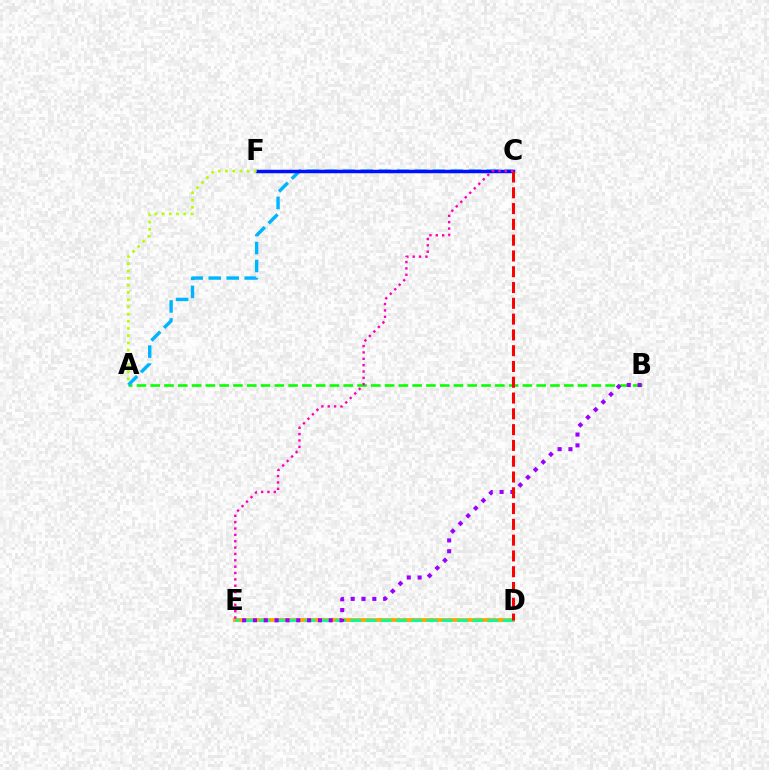{('D', 'E'): [{'color': '#ffa500', 'line_style': 'solid', 'thickness': 2.73}, {'color': '#00ff9d', 'line_style': 'dashed', 'thickness': 2.07}], ('A', 'B'): [{'color': '#08ff00', 'line_style': 'dashed', 'thickness': 1.87}], ('A', 'C'): [{'color': '#00b5ff', 'line_style': 'dashed', 'thickness': 2.45}], ('C', 'F'): [{'color': '#0010ff', 'line_style': 'solid', 'thickness': 2.5}], ('B', 'E'): [{'color': '#9b00ff', 'line_style': 'dotted', 'thickness': 2.94}], ('A', 'F'): [{'color': '#b3ff00', 'line_style': 'dotted', 'thickness': 1.96}], ('C', 'D'): [{'color': '#ff0000', 'line_style': 'dashed', 'thickness': 2.14}], ('C', 'E'): [{'color': '#ff00bd', 'line_style': 'dotted', 'thickness': 1.73}]}